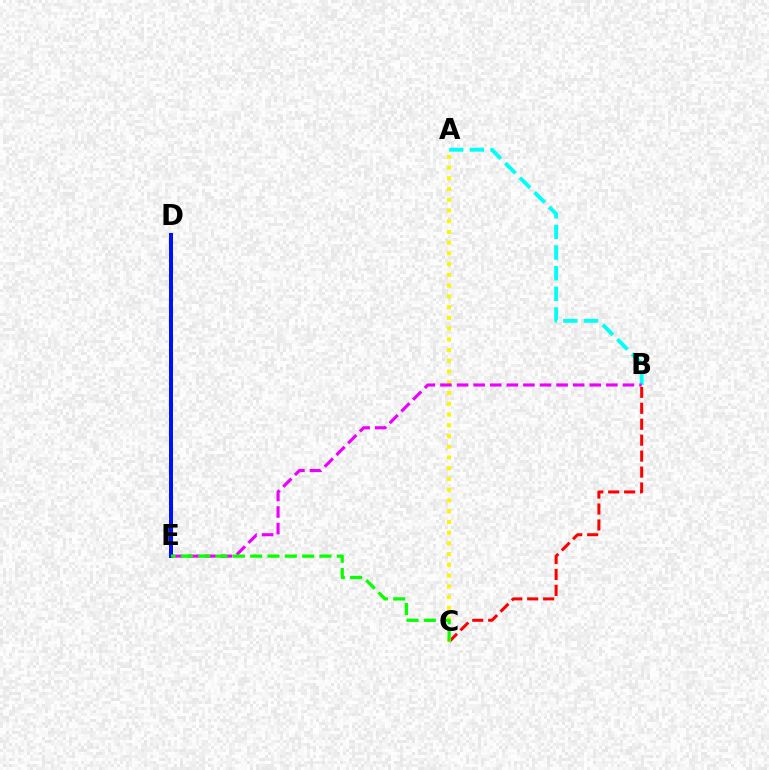{('B', 'C'): [{'color': '#ff0000', 'line_style': 'dashed', 'thickness': 2.17}], ('A', 'C'): [{'color': '#fcf500', 'line_style': 'dotted', 'thickness': 2.92}], ('A', 'B'): [{'color': '#00fff6', 'line_style': 'dashed', 'thickness': 2.8}], ('B', 'E'): [{'color': '#ee00ff', 'line_style': 'dashed', 'thickness': 2.25}], ('D', 'E'): [{'color': '#0010ff', 'line_style': 'solid', 'thickness': 2.88}], ('C', 'E'): [{'color': '#08ff00', 'line_style': 'dashed', 'thickness': 2.35}]}